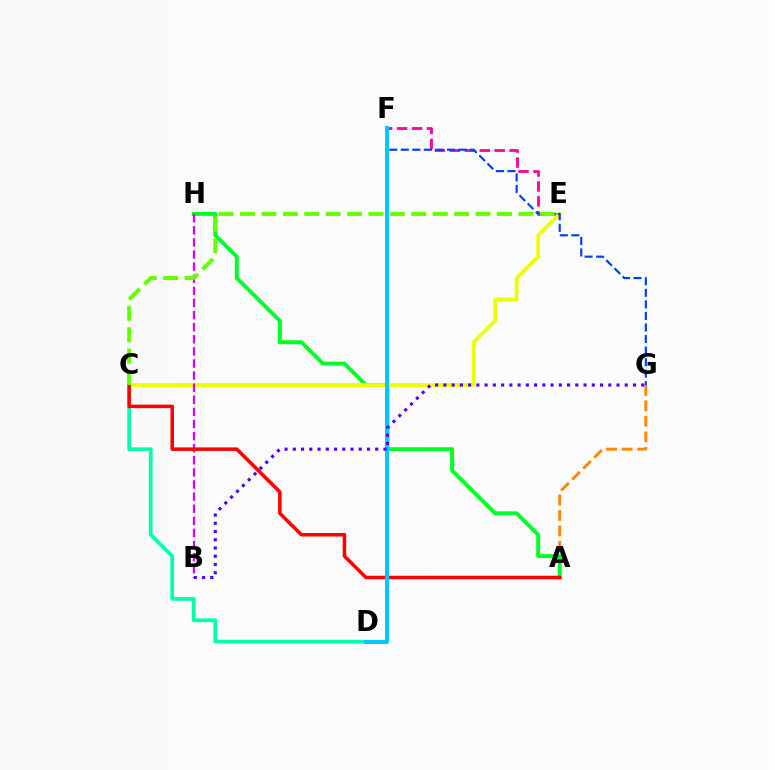{('A', 'G'): [{'color': '#ff8800', 'line_style': 'dashed', 'thickness': 2.11}], ('E', 'F'): [{'color': '#ff00a0', 'line_style': 'dashed', 'thickness': 2.03}], ('A', 'H'): [{'color': '#00ff27', 'line_style': 'solid', 'thickness': 2.83}], ('C', 'E'): [{'color': '#eeff00', 'line_style': 'solid', 'thickness': 2.73}, {'color': '#66ff00', 'line_style': 'dashed', 'thickness': 2.91}], ('F', 'G'): [{'color': '#003fff', 'line_style': 'dashed', 'thickness': 1.57}], ('B', 'H'): [{'color': '#d600ff', 'line_style': 'dashed', 'thickness': 1.64}], ('C', 'D'): [{'color': '#00ffaf', 'line_style': 'solid', 'thickness': 2.65}], ('A', 'C'): [{'color': '#ff0000', 'line_style': 'solid', 'thickness': 2.55}], ('D', 'F'): [{'color': '#00c7ff', 'line_style': 'solid', 'thickness': 2.87}], ('B', 'G'): [{'color': '#4f00ff', 'line_style': 'dotted', 'thickness': 2.24}]}